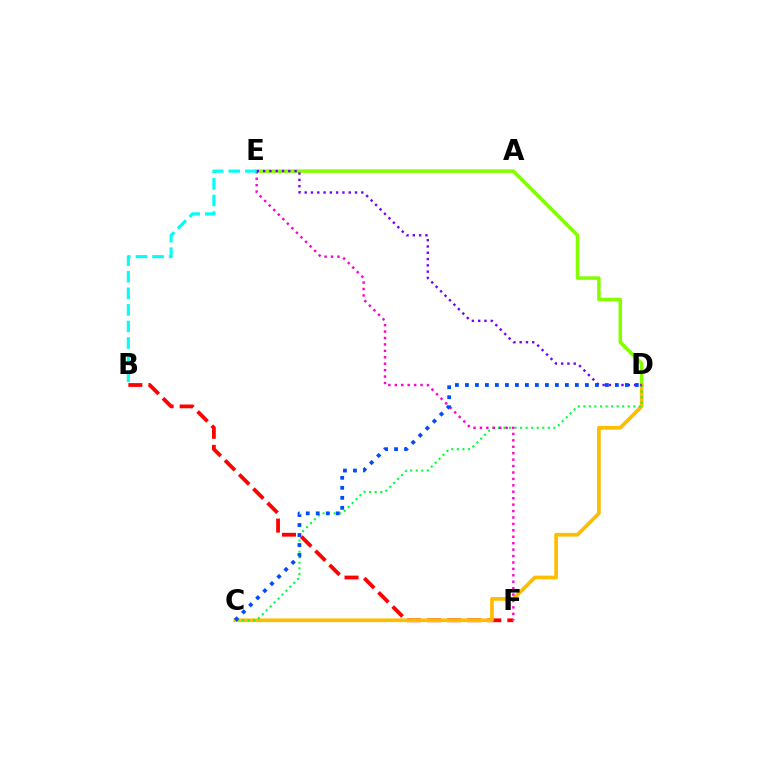{('D', 'E'): [{'color': '#84ff00', 'line_style': 'solid', 'thickness': 2.54}, {'color': '#7200ff', 'line_style': 'dotted', 'thickness': 1.71}], ('B', 'F'): [{'color': '#ff0000', 'line_style': 'dashed', 'thickness': 2.73}], ('C', 'D'): [{'color': '#ffbd00', 'line_style': 'solid', 'thickness': 2.67}, {'color': '#00ff39', 'line_style': 'dotted', 'thickness': 1.51}, {'color': '#004bff', 'line_style': 'dotted', 'thickness': 2.72}], ('E', 'F'): [{'color': '#ff00cf', 'line_style': 'dotted', 'thickness': 1.75}], ('B', 'E'): [{'color': '#00fff6', 'line_style': 'dashed', 'thickness': 2.25}]}